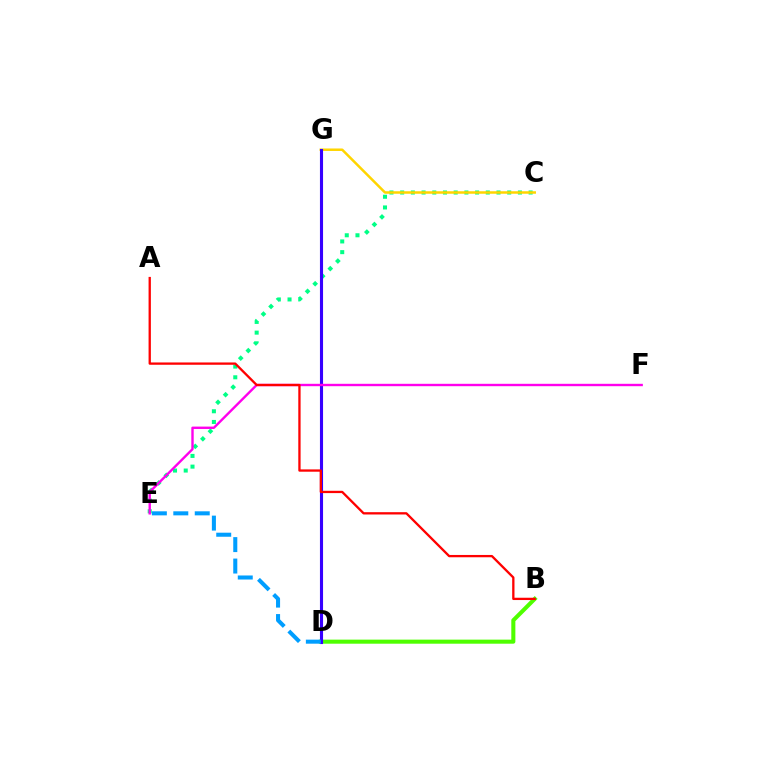{('C', 'E'): [{'color': '#00ff86', 'line_style': 'dotted', 'thickness': 2.91}], ('C', 'G'): [{'color': '#ffd500', 'line_style': 'solid', 'thickness': 1.8}], ('B', 'D'): [{'color': '#4fff00', 'line_style': 'solid', 'thickness': 2.93}], ('D', 'G'): [{'color': '#3700ff', 'line_style': 'solid', 'thickness': 2.23}], ('E', 'F'): [{'color': '#ff00ed', 'line_style': 'solid', 'thickness': 1.72}], ('A', 'B'): [{'color': '#ff0000', 'line_style': 'solid', 'thickness': 1.66}], ('D', 'E'): [{'color': '#009eff', 'line_style': 'dashed', 'thickness': 2.91}]}